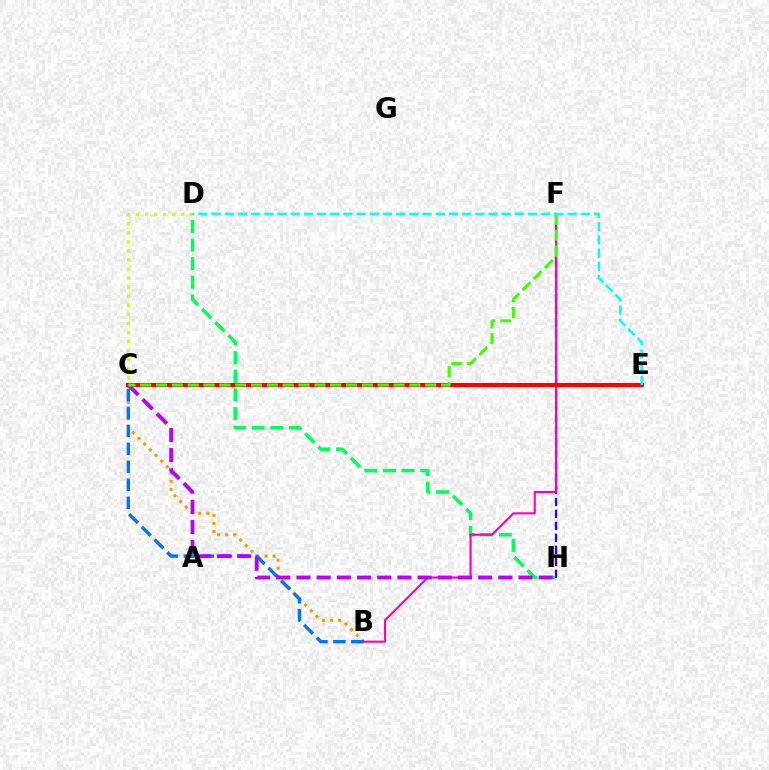{('B', 'C'): [{'color': '#ff9400', 'line_style': 'dotted', 'thickness': 2.18}, {'color': '#0074ff', 'line_style': 'dashed', 'thickness': 2.44}], ('C', 'D'): [{'color': '#d1ff00', 'line_style': 'dotted', 'thickness': 2.46}], ('D', 'H'): [{'color': '#00ff5c', 'line_style': 'dashed', 'thickness': 2.53}], ('F', 'H'): [{'color': '#2500ff', 'line_style': 'dashed', 'thickness': 1.63}], ('B', 'F'): [{'color': '#ff00ac', 'line_style': 'solid', 'thickness': 1.51}], ('C', 'E'): [{'color': '#ff0000', 'line_style': 'solid', 'thickness': 2.95}], ('C', 'H'): [{'color': '#b900ff', 'line_style': 'dashed', 'thickness': 2.74}], ('C', 'F'): [{'color': '#3dff00', 'line_style': 'dashed', 'thickness': 2.15}], ('D', 'E'): [{'color': '#00fff6', 'line_style': 'dashed', 'thickness': 1.79}]}